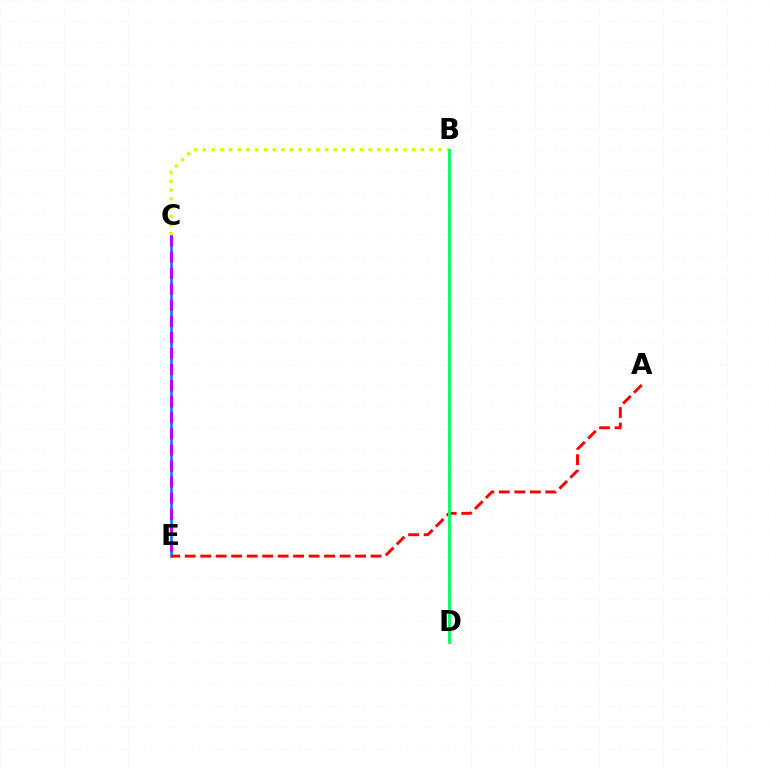{('C', 'E'): [{'color': '#0074ff', 'line_style': 'solid', 'thickness': 1.84}, {'color': '#b900ff', 'line_style': 'dashed', 'thickness': 2.18}], ('A', 'E'): [{'color': '#ff0000', 'line_style': 'dashed', 'thickness': 2.1}], ('B', 'C'): [{'color': '#d1ff00', 'line_style': 'dotted', 'thickness': 2.37}], ('B', 'D'): [{'color': '#00ff5c', 'line_style': 'solid', 'thickness': 2.01}]}